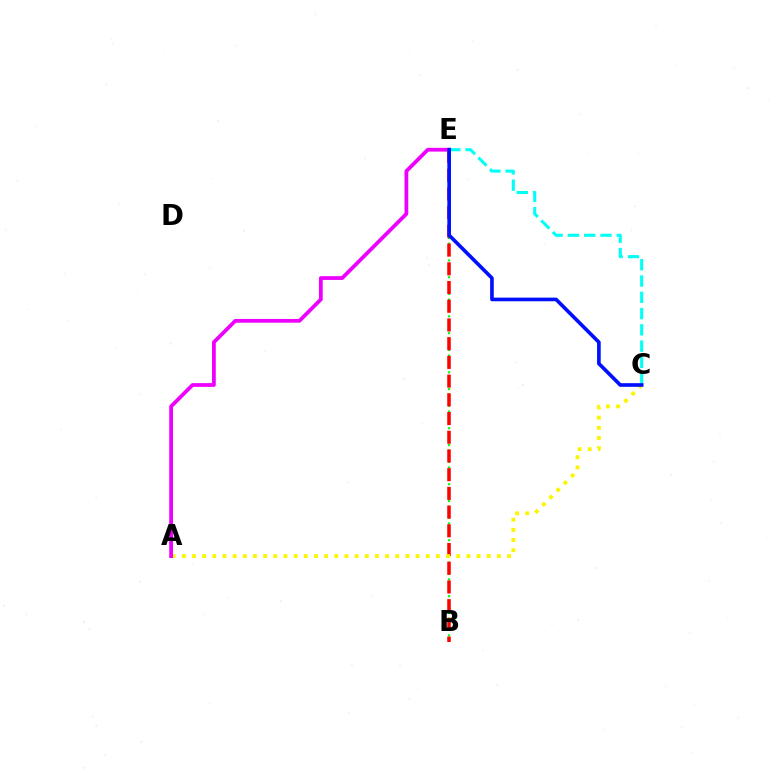{('B', 'E'): [{'color': '#08ff00', 'line_style': 'dotted', 'thickness': 1.52}, {'color': '#ff0000', 'line_style': 'dashed', 'thickness': 2.54}], ('A', 'C'): [{'color': '#fcf500', 'line_style': 'dotted', 'thickness': 2.76}], ('A', 'E'): [{'color': '#ee00ff', 'line_style': 'solid', 'thickness': 2.71}], ('C', 'E'): [{'color': '#00fff6', 'line_style': 'dashed', 'thickness': 2.21}, {'color': '#0010ff', 'line_style': 'solid', 'thickness': 2.62}]}